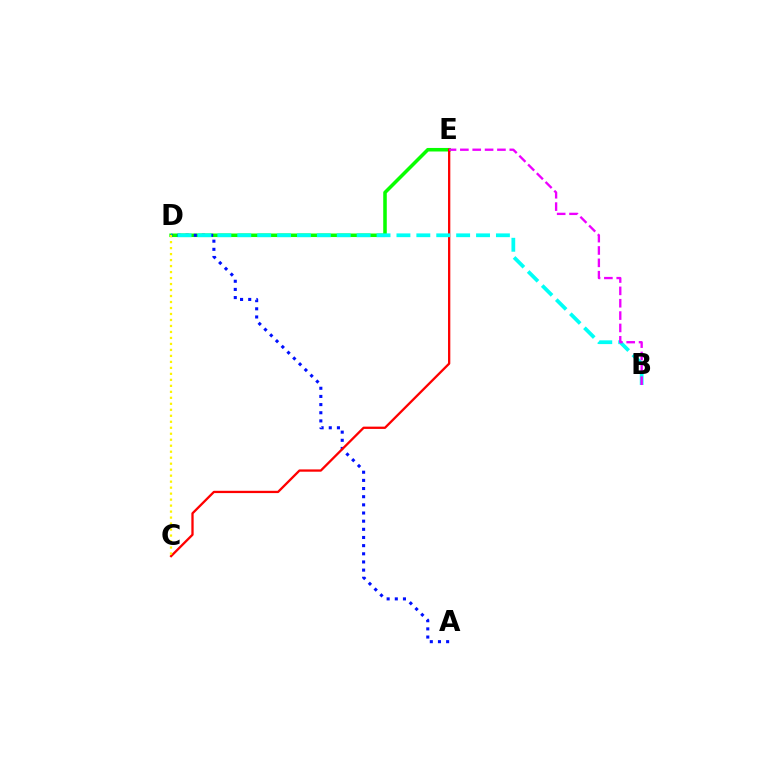{('D', 'E'): [{'color': '#08ff00', 'line_style': 'solid', 'thickness': 2.55}], ('A', 'D'): [{'color': '#0010ff', 'line_style': 'dotted', 'thickness': 2.22}], ('C', 'E'): [{'color': '#ff0000', 'line_style': 'solid', 'thickness': 1.65}], ('B', 'D'): [{'color': '#00fff6', 'line_style': 'dashed', 'thickness': 2.7}], ('B', 'E'): [{'color': '#ee00ff', 'line_style': 'dashed', 'thickness': 1.68}], ('C', 'D'): [{'color': '#fcf500', 'line_style': 'dotted', 'thickness': 1.63}]}